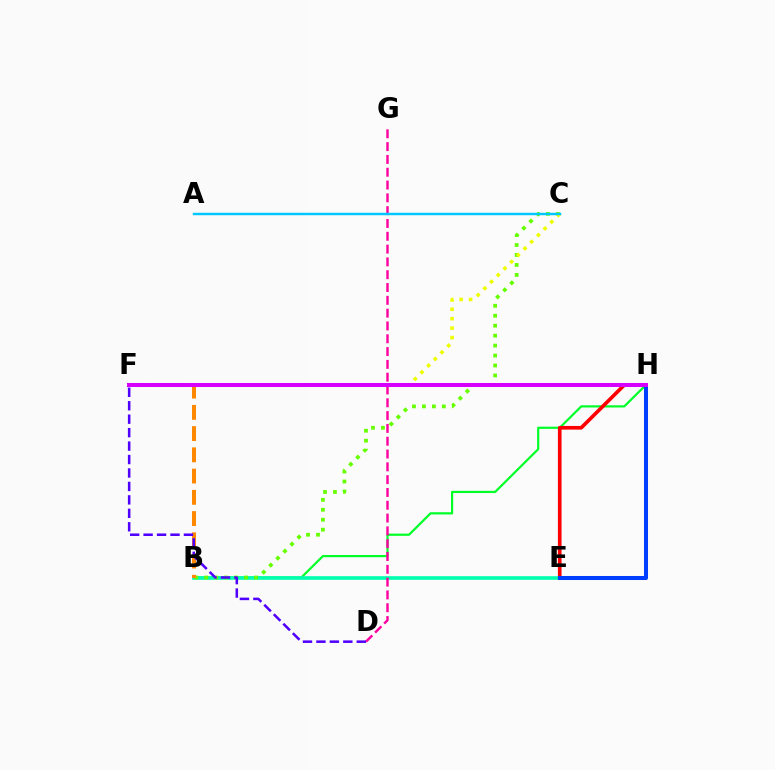{('B', 'H'): [{'color': '#00ff27', 'line_style': 'solid', 'thickness': 1.58}], ('B', 'E'): [{'color': '#00ffaf', 'line_style': 'solid', 'thickness': 2.6}], ('D', 'G'): [{'color': '#ff00a0', 'line_style': 'dashed', 'thickness': 1.74}], ('E', 'H'): [{'color': '#ff0000', 'line_style': 'solid', 'thickness': 2.63}, {'color': '#003fff', 'line_style': 'solid', 'thickness': 2.9}], ('B', 'C'): [{'color': '#66ff00', 'line_style': 'dotted', 'thickness': 2.71}], ('C', 'F'): [{'color': '#eeff00', 'line_style': 'dotted', 'thickness': 2.56}], ('A', 'C'): [{'color': '#00c7ff', 'line_style': 'solid', 'thickness': 1.76}], ('B', 'F'): [{'color': '#ff8800', 'line_style': 'dashed', 'thickness': 2.89}], ('F', 'H'): [{'color': '#d600ff', 'line_style': 'solid', 'thickness': 2.89}], ('D', 'F'): [{'color': '#4f00ff', 'line_style': 'dashed', 'thickness': 1.83}]}